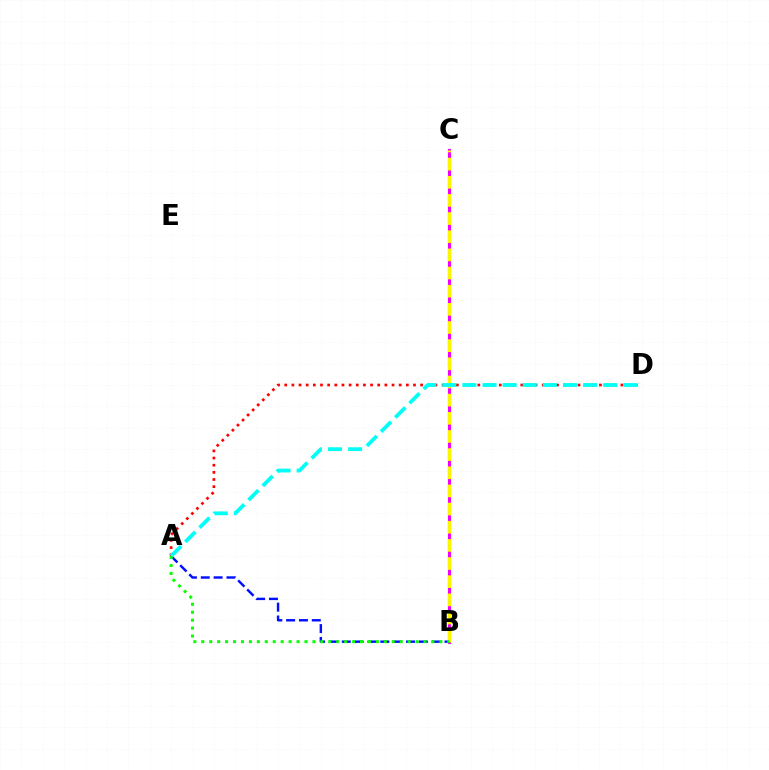{('A', 'B'): [{'color': '#0010ff', 'line_style': 'dashed', 'thickness': 1.74}, {'color': '#08ff00', 'line_style': 'dotted', 'thickness': 2.16}], ('B', 'C'): [{'color': '#ee00ff', 'line_style': 'solid', 'thickness': 2.21}, {'color': '#fcf500', 'line_style': 'dashed', 'thickness': 2.47}], ('A', 'D'): [{'color': '#ff0000', 'line_style': 'dotted', 'thickness': 1.94}, {'color': '#00fff6', 'line_style': 'dashed', 'thickness': 2.73}]}